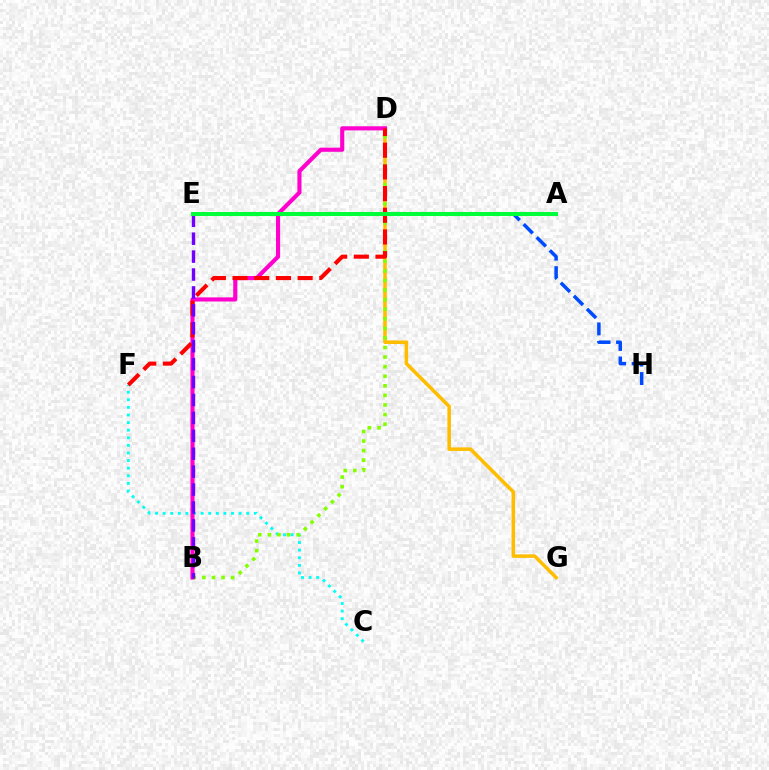{('C', 'F'): [{'color': '#00fff6', 'line_style': 'dotted', 'thickness': 2.06}], ('D', 'G'): [{'color': '#ffbd00', 'line_style': 'solid', 'thickness': 2.55}], ('B', 'D'): [{'color': '#84ff00', 'line_style': 'dotted', 'thickness': 2.6}, {'color': '#ff00cf', 'line_style': 'solid', 'thickness': 2.97}], ('E', 'H'): [{'color': '#004bff', 'line_style': 'dashed', 'thickness': 2.51}], ('D', 'F'): [{'color': '#ff0000', 'line_style': 'dashed', 'thickness': 2.95}], ('B', 'E'): [{'color': '#7200ff', 'line_style': 'dashed', 'thickness': 2.43}], ('A', 'E'): [{'color': '#00ff39', 'line_style': 'solid', 'thickness': 2.91}]}